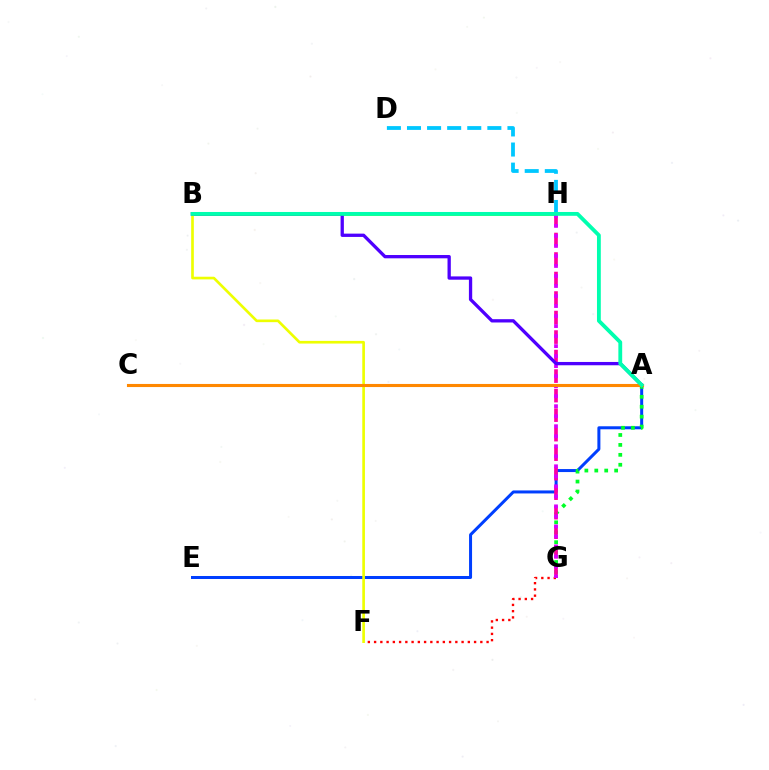{('A', 'E'): [{'color': '#003fff', 'line_style': 'solid', 'thickness': 2.17}], ('B', 'H'): [{'color': '#66ff00', 'line_style': 'solid', 'thickness': 1.95}], ('D', 'H'): [{'color': '#00c7ff', 'line_style': 'dashed', 'thickness': 2.73}], ('A', 'G'): [{'color': '#00ff27', 'line_style': 'dotted', 'thickness': 2.7}], ('F', 'G'): [{'color': '#ff0000', 'line_style': 'dotted', 'thickness': 1.7}], ('G', 'H'): [{'color': '#ff00a0', 'line_style': 'dashed', 'thickness': 2.65}, {'color': '#d600ff', 'line_style': 'dotted', 'thickness': 2.72}], ('B', 'F'): [{'color': '#eeff00', 'line_style': 'solid', 'thickness': 1.92}], ('A', 'B'): [{'color': '#4f00ff', 'line_style': 'solid', 'thickness': 2.38}, {'color': '#00ffaf', 'line_style': 'solid', 'thickness': 2.75}], ('A', 'C'): [{'color': '#ff8800', 'line_style': 'solid', 'thickness': 2.23}]}